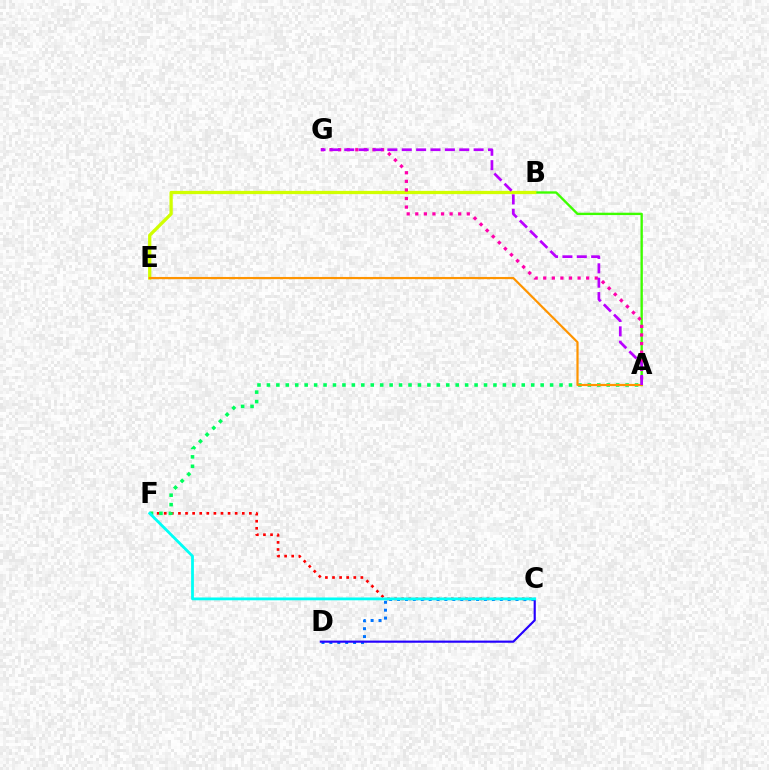{('A', 'B'): [{'color': '#3dff00', 'line_style': 'solid', 'thickness': 1.7}], ('C', 'F'): [{'color': '#ff0000', 'line_style': 'dotted', 'thickness': 1.93}, {'color': '#00fff6', 'line_style': 'solid', 'thickness': 2.02}], ('C', 'D'): [{'color': '#0074ff', 'line_style': 'dotted', 'thickness': 2.15}, {'color': '#2500ff', 'line_style': 'solid', 'thickness': 1.56}], ('B', 'E'): [{'color': '#d1ff00', 'line_style': 'solid', 'thickness': 2.35}], ('A', 'G'): [{'color': '#ff00ac', 'line_style': 'dotted', 'thickness': 2.33}, {'color': '#b900ff', 'line_style': 'dashed', 'thickness': 1.95}], ('A', 'F'): [{'color': '#00ff5c', 'line_style': 'dotted', 'thickness': 2.56}], ('A', 'E'): [{'color': '#ff9400', 'line_style': 'solid', 'thickness': 1.58}]}